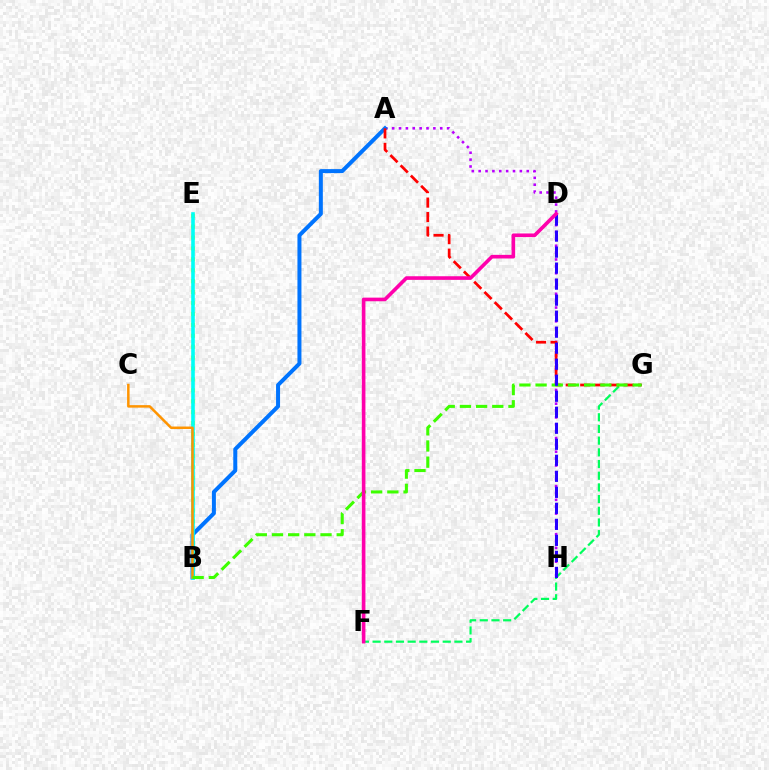{('A', 'H'): [{'color': '#b900ff', 'line_style': 'dotted', 'thickness': 1.87}], ('B', 'E'): [{'color': '#d1ff00', 'line_style': 'dotted', 'thickness': 2.97}, {'color': '#00fff6', 'line_style': 'solid', 'thickness': 2.59}], ('A', 'B'): [{'color': '#0074ff', 'line_style': 'solid', 'thickness': 2.88}], ('F', 'G'): [{'color': '#00ff5c', 'line_style': 'dashed', 'thickness': 1.59}], ('B', 'C'): [{'color': '#ff9400', 'line_style': 'solid', 'thickness': 1.8}], ('A', 'G'): [{'color': '#ff0000', 'line_style': 'dashed', 'thickness': 1.97}], ('B', 'G'): [{'color': '#3dff00', 'line_style': 'dashed', 'thickness': 2.2}], ('D', 'H'): [{'color': '#2500ff', 'line_style': 'dashed', 'thickness': 2.18}], ('D', 'F'): [{'color': '#ff00ac', 'line_style': 'solid', 'thickness': 2.61}]}